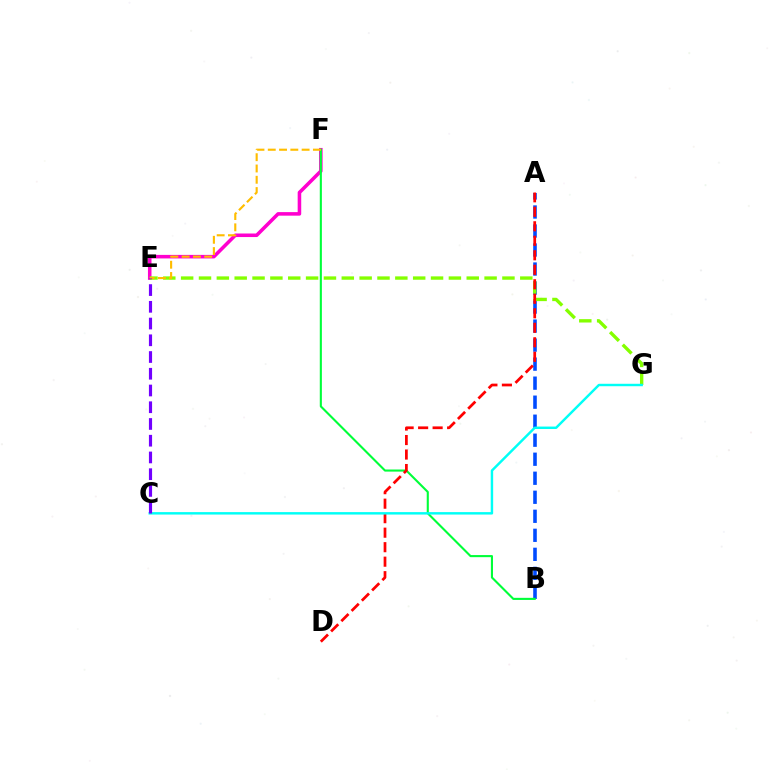{('A', 'B'): [{'color': '#004bff', 'line_style': 'dashed', 'thickness': 2.58}], ('E', 'F'): [{'color': '#ff00cf', 'line_style': 'solid', 'thickness': 2.56}, {'color': '#ffbd00', 'line_style': 'dashed', 'thickness': 1.53}], ('E', 'G'): [{'color': '#84ff00', 'line_style': 'dashed', 'thickness': 2.42}], ('B', 'F'): [{'color': '#00ff39', 'line_style': 'solid', 'thickness': 1.51}], ('A', 'D'): [{'color': '#ff0000', 'line_style': 'dashed', 'thickness': 1.97}], ('C', 'G'): [{'color': '#00fff6', 'line_style': 'solid', 'thickness': 1.76}], ('C', 'E'): [{'color': '#7200ff', 'line_style': 'dashed', 'thickness': 2.27}]}